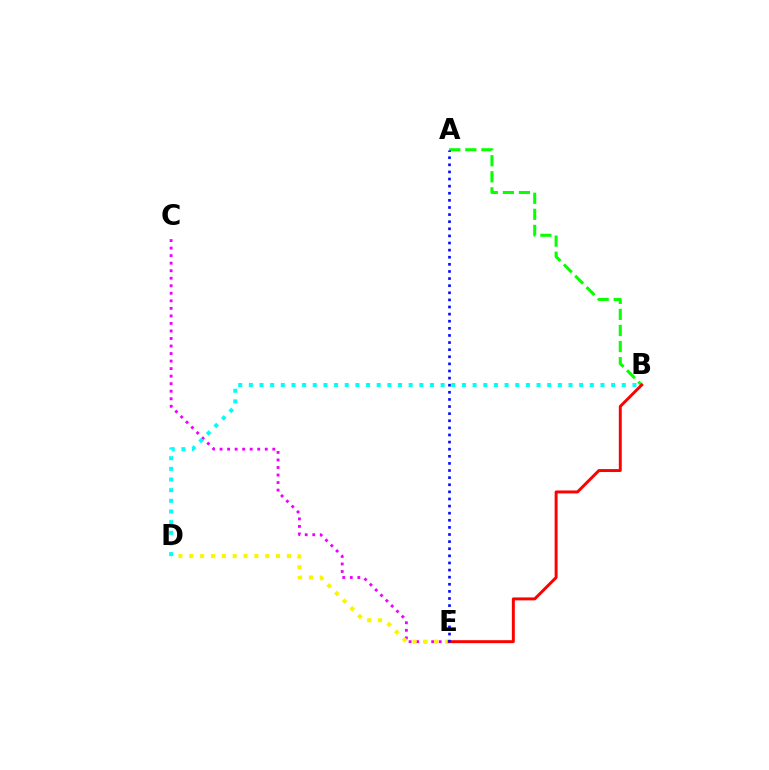{('A', 'B'): [{'color': '#08ff00', 'line_style': 'dashed', 'thickness': 2.18}], ('C', 'E'): [{'color': '#ee00ff', 'line_style': 'dotted', 'thickness': 2.05}], ('D', 'E'): [{'color': '#fcf500', 'line_style': 'dotted', 'thickness': 2.95}], ('B', 'D'): [{'color': '#00fff6', 'line_style': 'dotted', 'thickness': 2.9}], ('B', 'E'): [{'color': '#ff0000', 'line_style': 'solid', 'thickness': 2.12}], ('A', 'E'): [{'color': '#0010ff', 'line_style': 'dotted', 'thickness': 1.93}]}